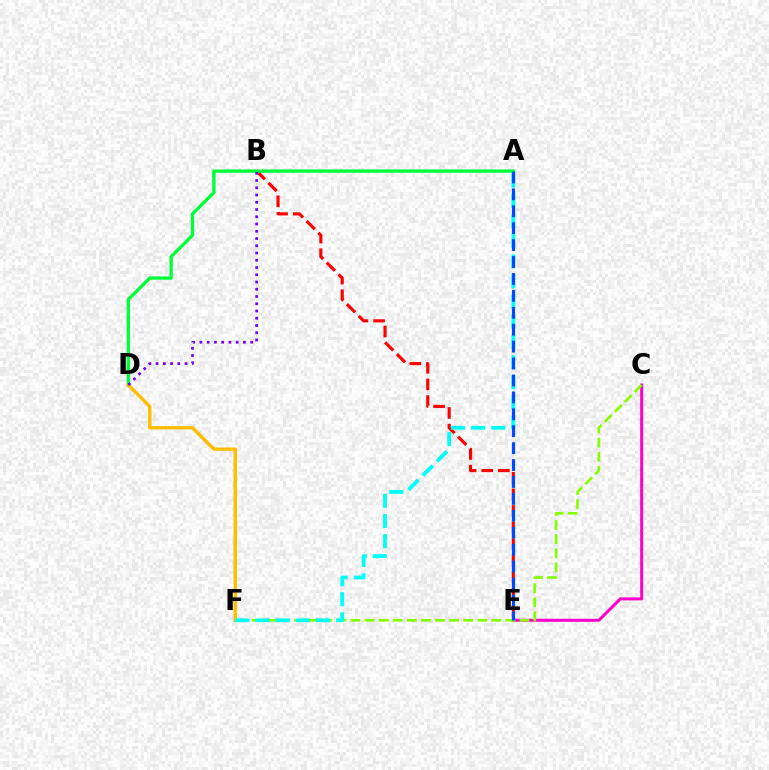{('B', 'E'): [{'color': '#ff0000', 'line_style': 'dashed', 'thickness': 2.26}], ('C', 'E'): [{'color': '#ff00cf', 'line_style': 'solid', 'thickness': 2.18}], ('A', 'D'): [{'color': '#00ff39', 'line_style': 'solid', 'thickness': 2.4}], ('D', 'F'): [{'color': '#ffbd00', 'line_style': 'solid', 'thickness': 2.4}], ('C', 'F'): [{'color': '#84ff00', 'line_style': 'dashed', 'thickness': 1.91}], ('B', 'D'): [{'color': '#7200ff', 'line_style': 'dotted', 'thickness': 1.97}], ('A', 'F'): [{'color': '#00fff6', 'line_style': 'dashed', 'thickness': 2.74}], ('A', 'E'): [{'color': '#004bff', 'line_style': 'dashed', 'thickness': 2.3}]}